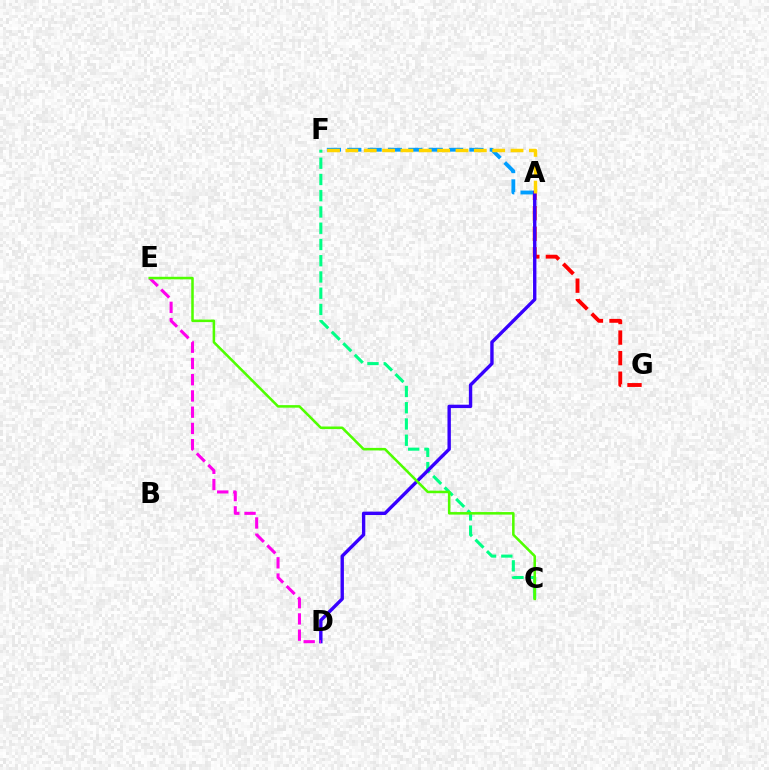{('A', 'G'): [{'color': '#ff0000', 'line_style': 'dashed', 'thickness': 2.79}], ('A', 'F'): [{'color': '#009eff', 'line_style': 'dashed', 'thickness': 2.77}, {'color': '#ffd500', 'line_style': 'dashed', 'thickness': 2.49}], ('C', 'F'): [{'color': '#00ff86', 'line_style': 'dashed', 'thickness': 2.21}], ('A', 'D'): [{'color': '#3700ff', 'line_style': 'solid', 'thickness': 2.43}], ('D', 'E'): [{'color': '#ff00ed', 'line_style': 'dashed', 'thickness': 2.21}], ('C', 'E'): [{'color': '#4fff00', 'line_style': 'solid', 'thickness': 1.83}]}